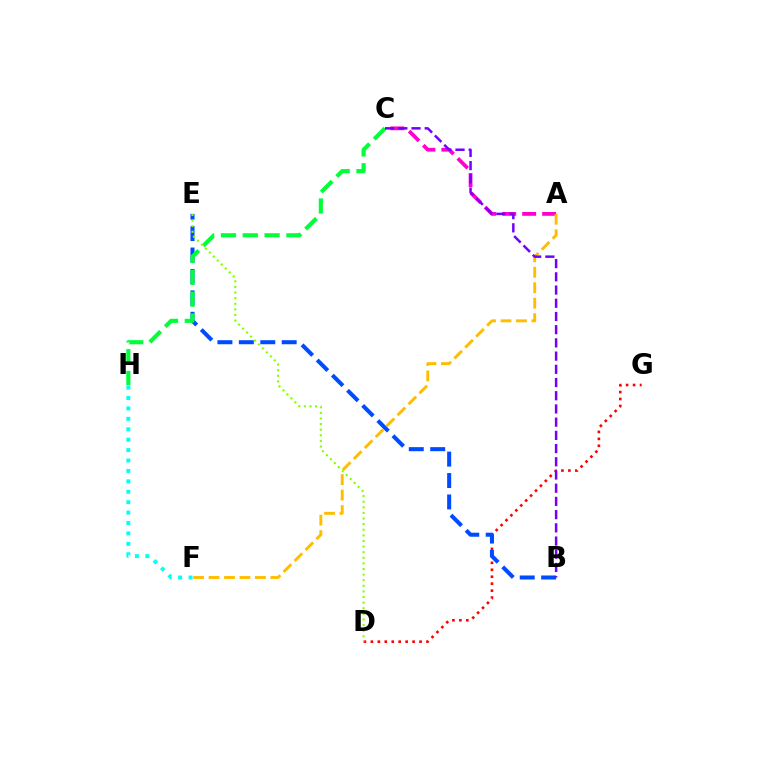{('A', 'C'): [{'color': '#ff00cf', 'line_style': 'dashed', 'thickness': 2.71}], ('D', 'G'): [{'color': '#ff0000', 'line_style': 'dotted', 'thickness': 1.89}], ('B', 'E'): [{'color': '#004bff', 'line_style': 'dashed', 'thickness': 2.91}], ('A', 'F'): [{'color': '#ffbd00', 'line_style': 'dashed', 'thickness': 2.1}], ('F', 'H'): [{'color': '#00fff6', 'line_style': 'dotted', 'thickness': 2.83}], ('C', 'H'): [{'color': '#00ff39', 'line_style': 'dashed', 'thickness': 2.97}], ('D', 'E'): [{'color': '#84ff00', 'line_style': 'dotted', 'thickness': 1.52}], ('B', 'C'): [{'color': '#7200ff', 'line_style': 'dashed', 'thickness': 1.79}]}